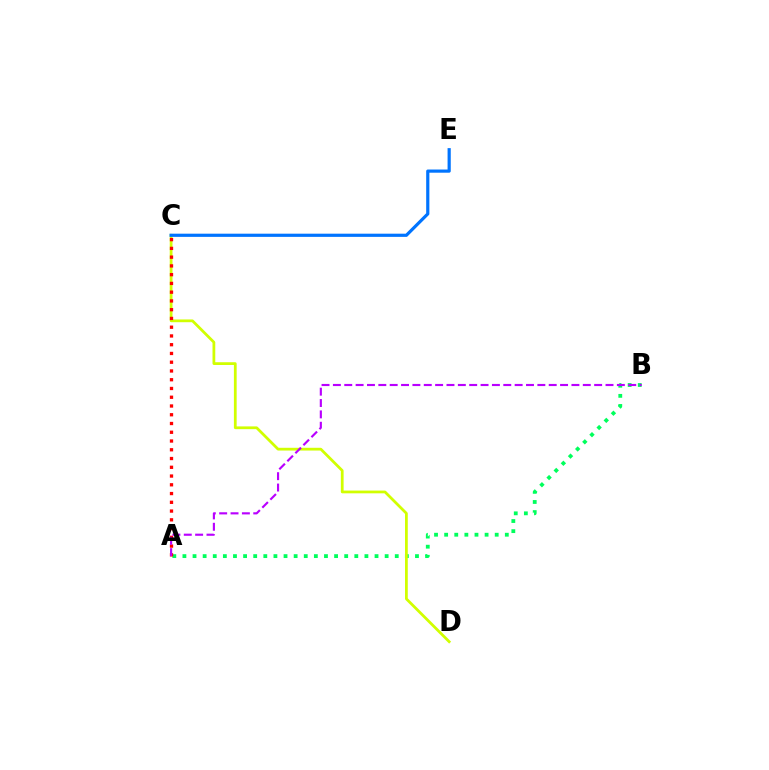{('A', 'B'): [{'color': '#00ff5c', 'line_style': 'dotted', 'thickness': 2.75}, {'color': '#b900ff', 'line_style': 'dashed', 'thickness': 1.54}], ('C', 'D'): [{'color': '#d1ff00', 'line_style': 'solid', 'thickness': 1.99}], ('A', 'C'): [{'color': '#ff0000', 'line_style': 'dotted', 'thickness': 2.38}], ('C', 'E'): [{'color': '#0074ff', 'line_style': 'solid', 'thickness': 2.29}]}